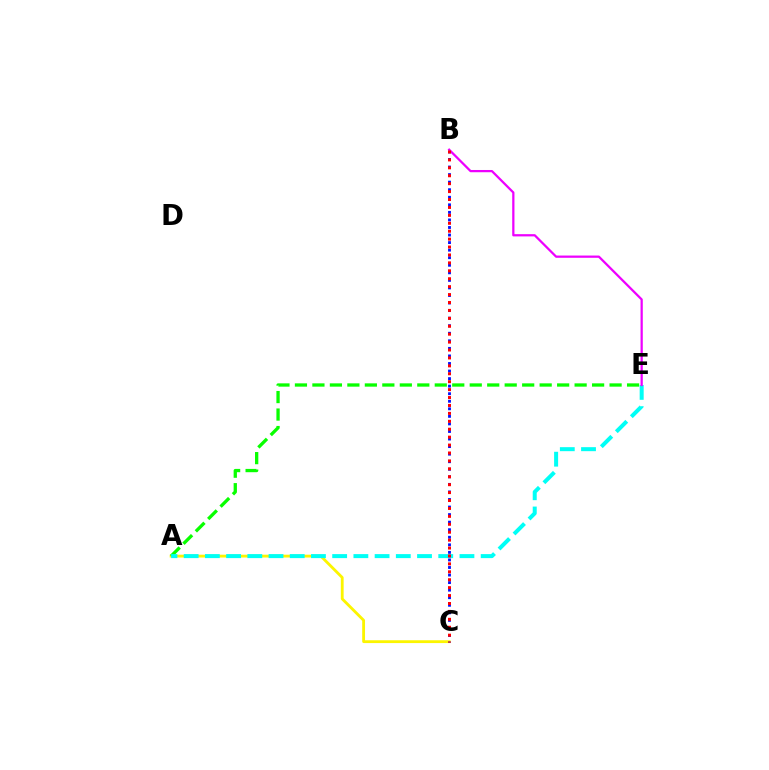{('A', 'C'): [{'color': '#fcf500', 'line_style': 'solid', 'thickness': 2.03}], ('A', 'E'): [{'color': '#08ff00', 'line_style': 'dashed', 'thickness': 2.37}, {'color': '#00fff6', 'line_style': 'dashed', 'thickness': 2.88}], ('B', 'C'): [{'color': '#0010ff', 'line_style': 'dotted', 'thickness': 2.05}, {'color': '#ff0000', 'line_style': 'dotted', 'thickness': 2.15}], ('B', 'E'): [{'color': '#ee00ff', 'line_style': 'solid', 'thickness': 1.62}]}